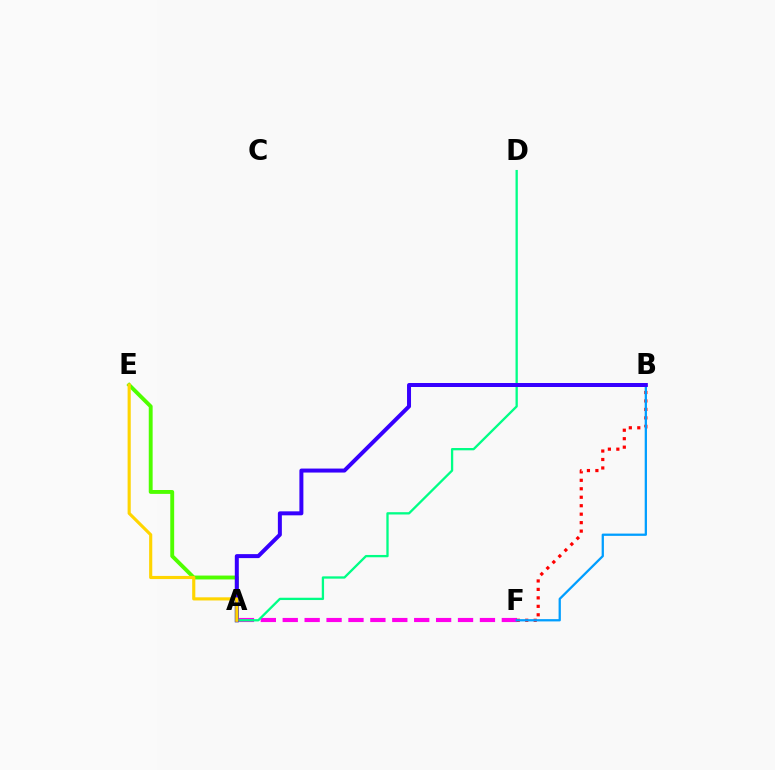{('A', 'F'): [{'color': '#ff00ed', 'line_style': 'dashed', 'thickness': 2.98}], ('A', 'E'): [{'color': '#4fff00', 'line_style': 'solid', 'thickness': 2.79}, {'color': '#ffd500', 'line_style': 'solid', 'thickness': 2.26}], ('A', 'D'): [{'color': '#00ff86', 'line_style': 'solid', 'thickness': 1.66}], ('B', 'F'): [{'color': '#ff0000', 'line_style': 'dotted', 'thickness': 2.3}, {'color': '#009eff', 'line_style': 'solid', 'thickness': 1.64}], ('A', 'B'): [{'color': '#3700ff', 'line_style': 'solid', 'thickness': 2.87}]}